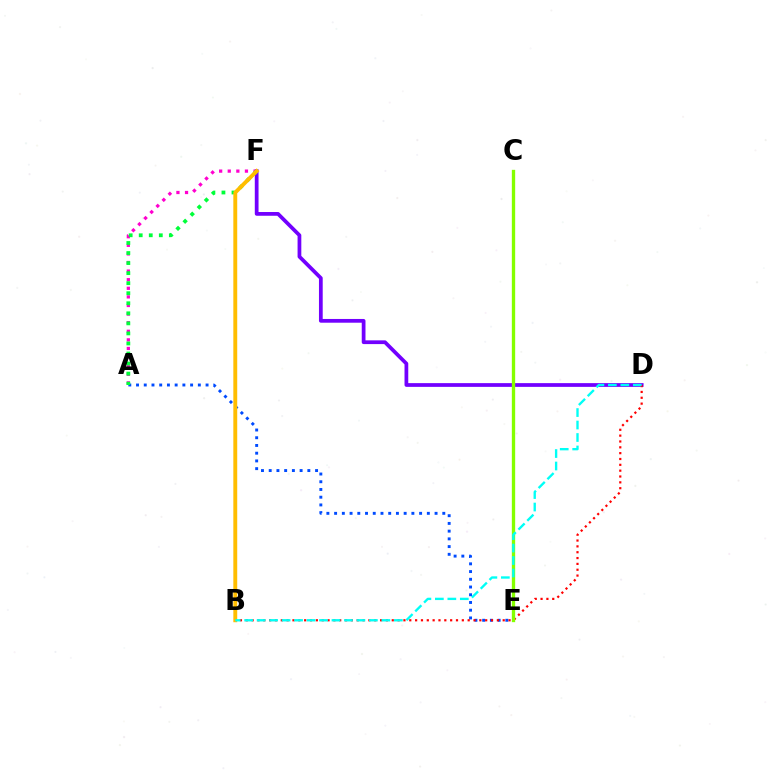{('A', 'E'): [{'color': '#004bff', 'line_style': 'dotted', 'thickness': 2.1}], ('D', 'F'): [{'color': '#7200ff', 'line_style': 'solid', 'thickness': 2.7}], ('B', 'D'): [{'color': '#ff0000', 'line_style': 'dotted', 'thickness': 1.59}, {'color': '#00fff6', 'line_style': 'dashed', 'thickness': 1.69}], ('A', 'F'): [{'color': '#ff00cf', 'line_style': 'dotted', 'thickness': 2.34}, {'color': '#00ff39', 'line_style': 'dotted', 'thickness': 2.73}], ('C', 'E'): [{'color': '#84ff00', 'line_style': 'solid', 'thickness': 2.4}], ('B', 'F'): [{'color': '#ffbd00', 'line_style': 'solid', 'thickness': 2.8}]}